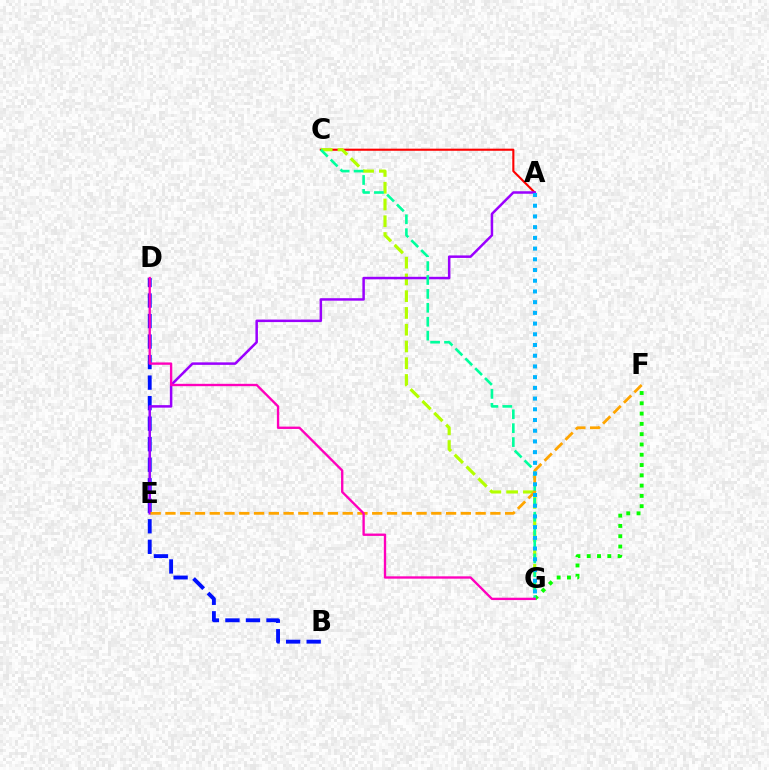{('A', 'C'): [{'color': '#ff0000', 'line_style': 'solid', 'thickness': 1.52}], ('B', 'D'): [{'color': '#0010ff', 'line_style': 'dashed', 'thickness': 2.79}], ('C', 'G'): [{'color': '#b3ff00', 'line_style': 'dashed', 'thickness': 2.28}, {'color': '#00ff9d', 'line_style': 'dashed', 'thickness': 1.89}], ('A', 'E'): [{'color': '#9b00ff', 'line_style': 'solid', 'thickness': 1.8}], ('F', 'G'): [{'color': '#08ff00', 'line_style': 'dotted', 'thickness': 2.8}], ('E', 'F'): [{'color': '#ffa500', 'line_style': 'dashed', 'thickness': 2.01}], ('A', 'G'): [{'color': '#00b5ff', 'line_style': 'dotted', 'thickness': 2.91}], ('D', 'G'): [{'color': '#ff00bd', 'line_style': 'solid', 'thickness': 1.69}]}